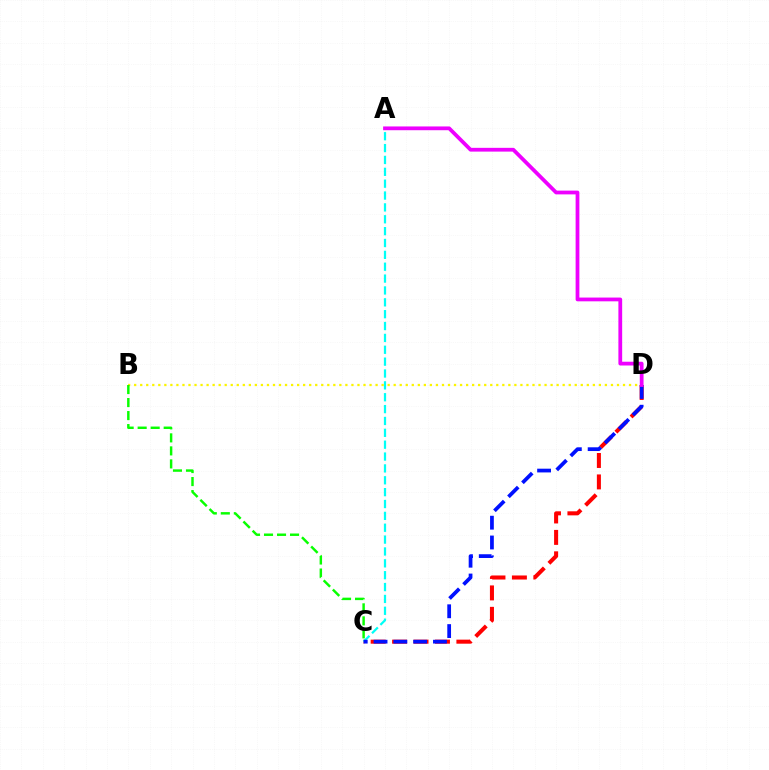{('C', 'D'): [{'color': '#ff0000', 'line_style': 'dashed', 'thickness': 2.91}, {'color': '#0010ff', 'line_style': 'dashed', 'thickness': 2.69}], ('A', 'C'): [{'color': '#00fff6', 'line_style': 'dashed', 'thickness': 1.61}], ('B', 'D'): [{'color': '#fcf500', 'line_style': 'dotted', 'thickness': 1.64}], ('B', 'C'): [{'color': '#08ff00', 'line_style': 'dashed', 'thickness': 1.77}], ('A', 'D'): [{'color': '#ee00ff', 'line_style': 'solid', 'thickness': 2.71}]}